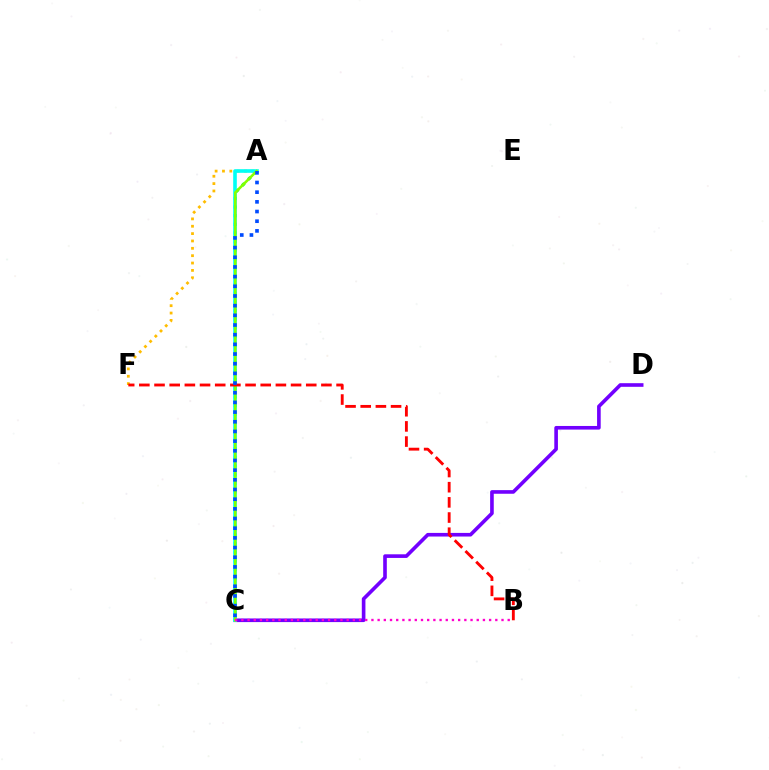{('A', 'F'): [{'color': '#ffbd00', 'line_style': 'dotted', 'thickness': 2.0}], ('C', 'D'): [{'color': '#7200ff', 'line_style': 'solid', 'thickness': 2.61}], ('A', 'C'): [{'color': '#00ff39', 'line_style': 'dotted', 'thickness': 2.35}, {'color': '#00fff6', 'line_style': 'solid', 'thickness': 2.6}, {'color': '#84ff00', 'line_style': 'solid', 'thickness': 1.85}, {'color': '#004bff', 'line_style': 'dotted', 'thickness': 2.63}], ('B', 'F'): [{'color': '#ff0000', 'line_style': 'dashed', 'thickness': 2.06}], ('B', 'C'): [{'color': '#ff00cf', 'line_style': 'dotted', 'thickness': 1.68}]}